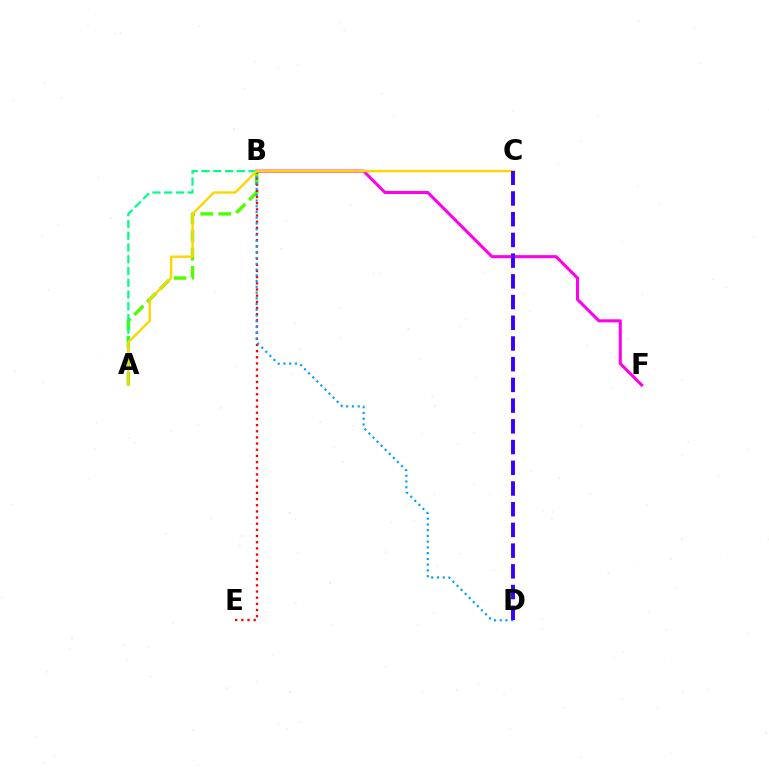{('A', 'B'): [{'color': '#4fff00', 'line_style': 'dashed', 'thickness': 2.47}, {'color': '#00ff86', 'line_style': 'dashed', 'thickness': 1.6}], ('B', 'E'): [{'color': '#ff0000', 'line_style': 'dotted', 'thickness': 1.67}], ('B', 'F'): [{'color': '#ff00ed', 'line_style': 'solid', 'thickness': 2.2}], ('B', 'D'): [{'color': '#009eff', 'line_style': 'dotted', 'thickness': 1.56}], ('A', 'C'): [{'color': '#ffd500', 'line_style': 'solid', 'thickness': 1.71}], ('C', 'D'): [{'color': '#3700ff', 'line_style': 'dashed', 'thickness': 2.81}]}